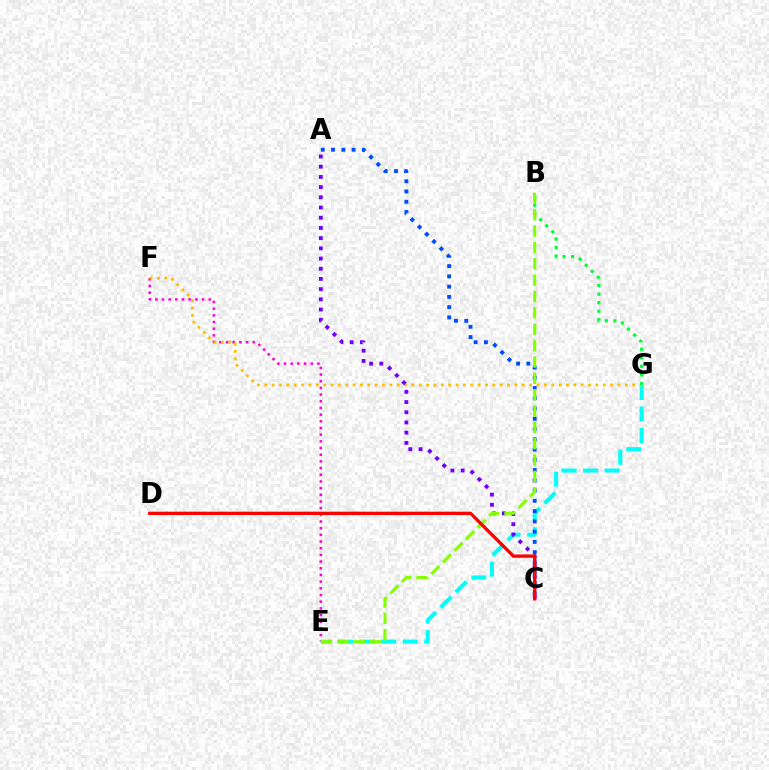{('E', 'G'): [{'color': '#00fff6', 'line_style': 'dashed', 'thickness': 2.92}], ('E', 'F'): [{'color': '#ff00cf', 'line_style': 'dotted', 'thickness': 1.81}], ('A', 'C'): [{'color': '#004bff', 'line_style': 'dotted', 'thickness': 2.79}, {'color': '#7200ff', 'line_style': 'dotted', 'thickness': 2.77}], ('F', 'G'): [{'color': '#ffbd00', 'line_style': 'dotted', 'thickness': 2.0}], ('B', 'G'): [{'color': '#00ff39', 'line_style': 'dotted', 'thickness': 2.32}], ('B', 'E'): [{'color': '#84ff00', 'line_style': 'dashed', 'thickness': 2.22}], ('C', 'D'): [{'color': '#ff0000', 'line_style': 'solid', 'thickness': 2.38}]}